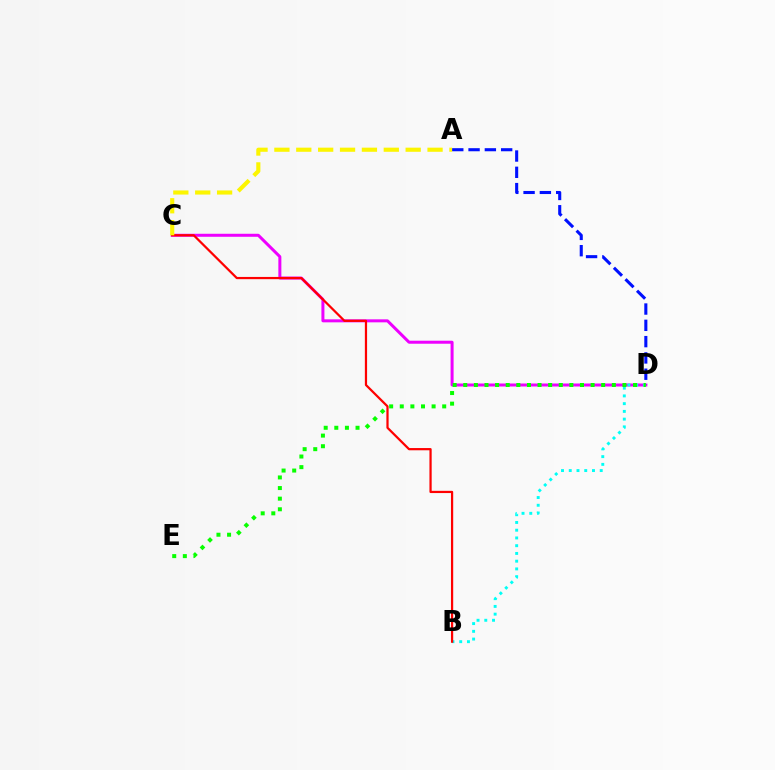{('C', 'D'): [{'color': '#ee00ff', 'line_style': 'solid', 'thickness': 2.16}], ('B', 'D'): [{'color': '#00fff6', 'line_style': 'dotted', 'thickness': 2.1}], ('A', 'D'): [{'color': '#0010ff', 'line_style': 'dashed', 'thickness': 2.21}], ('B', 'C'): [{'color': '#ff0000', 'line_style': 'solid', 'thickness': 1.61}], ('D', 'E'): [{'color': '#08ff00', 'line_style': 'dotted', 'thickness': 2.88}], ('A', 'C'): [{'color': '#fcf500', 'line_style': 'dashed', 'thickness': 2.97}]}